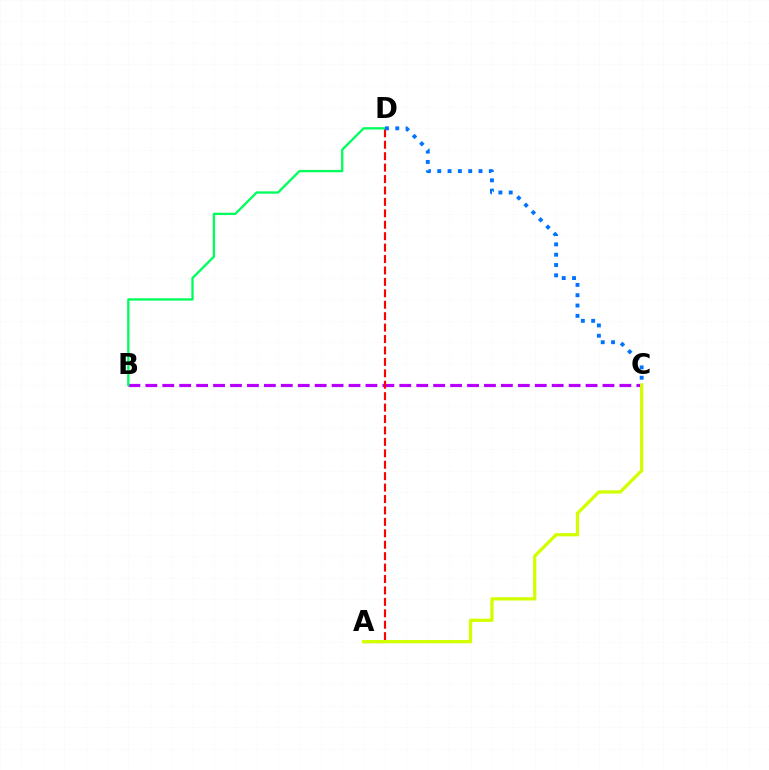{('B', 'C'): [{'color': '#b900ff', 'line_style': 'dashed', 'thickness': 2.3}], ('B', 'D'): [{'color': '#00ff5c', 'line_style': 'solid', 'thickness': 1.67}], ('A', 'D'): [{'color': '#ff0000', 'line_style': 'dashed', 'thickness': 1.55}], ('C', 'D'): [{'color': '#0074ff', 'line_style': 'dotted', 'thickness': 2.8}], ('A', 'C'): [{'color': '#d1ff00', 'line_style': 'solid', 'thickness': 2.35}]}